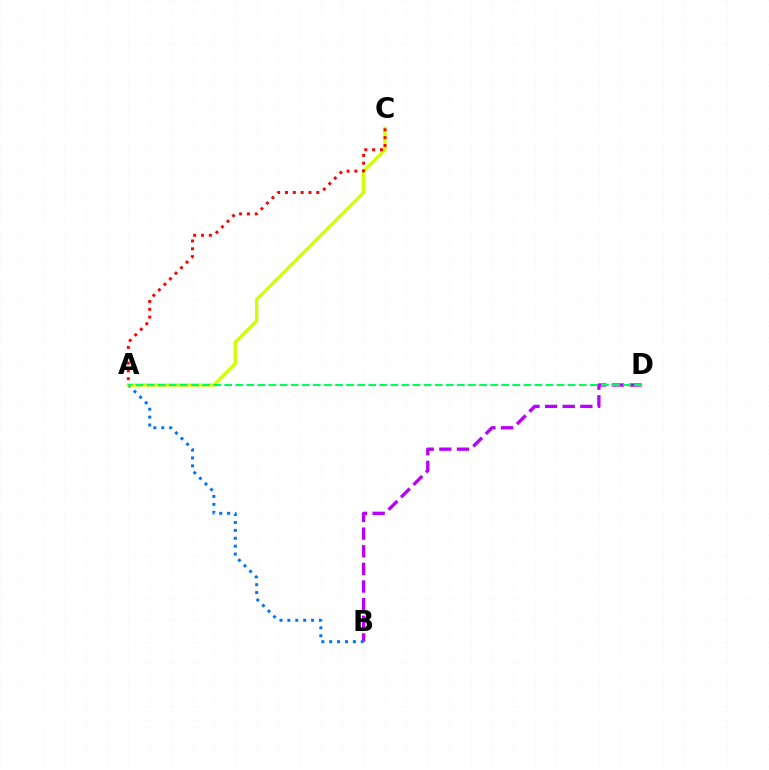{('B', 'D'): [{'color': '#b900ff', 'line_style': 'dashed', 'thickness': 2.4}], ('A', 'B'): [{'color': '#0074ff', 'line_style': 'dotted', 'thickness': 2.15}], ('A', 'C'): [{'color': '#d1ff00', 'line_style': 'solid', 'thickness': 2.37}, {'color': '#ff0000', 'line_style': 'dotted', 'thickness': 2.13}], ('A', 'D'): [{'color': '#00ff5c', 'line_style': 'dashed', 'thickness': 1.51}]}